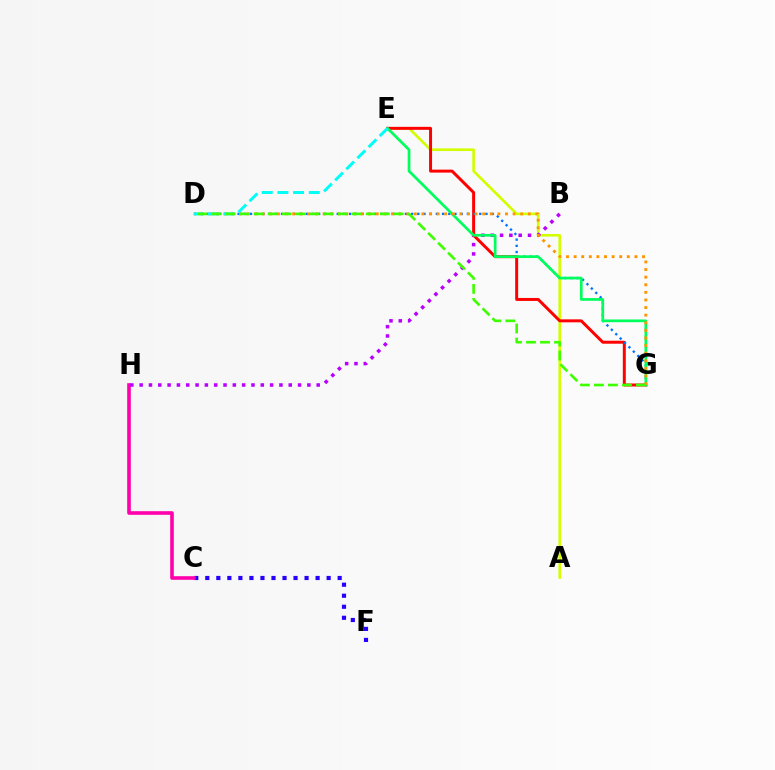{('C', 'F'): [{'color': '#2500ff', 'line_style': 'dotted', 'thickness': 3.0}], ('C', 'H'): [{'color': '#ff00ac', 'line_style': 'solid', 'thickness': 2.6}], ('A', 'E'): [{'color': '#d1ff00', 'line_style': 'solid', 'thickness': 1.9}], ('B', 'H'): [{'color': '#b900ff', 'line_style': 'dotted', 'thickness': 2.53}], ('E', 'G'): [{'color': '#ff0000', 'line_style': 'solid', 'thickness': 2.14}, {'color': '#00ff5c', 'line_style': 'solid', 'thickness': 1.95}], ('D', 'G'): [{'color': '#0074ff', 'line_style': 'dotted', 'thickness': 1.68}, {'color': '#ff9400', 'line_style': 'dotted', 'thickness': 2.07}, {'color': '#3dff00', 'line_style': 'dashed', 'thickness': 1.9}], ('D', 'E'): [{'color': '#00fff6', 'line_style': 'dashed', 'thickness': 2.13}]}